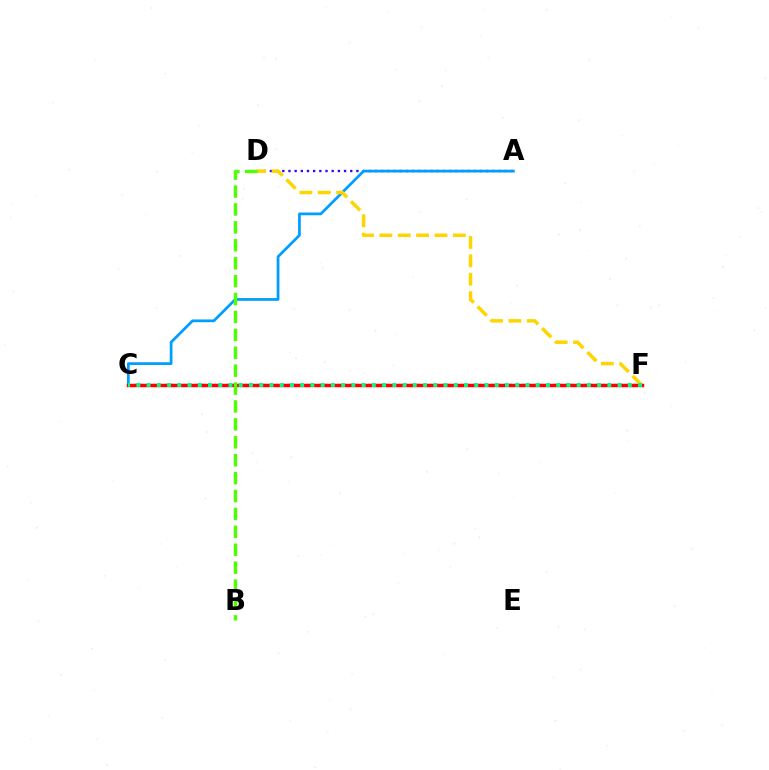{('A', 'D'): [{'color': '#3700ff', 'line_style': 'dotted', 'thickness': 1.68}], ('C', 'F'): [{'color': '#ff00ed', 'line_style': 'dotted', 'thickness': 1.67}, {'color': '#ff0000', 'line_style': 'solid', 'thickness': 2.49}, {'color': '#00ff86', 'line_style': 'dotted', 'thickness': 2.78}], ('A', 'C'): [{'color': '#009eff', 'line_style': 'solid', 'thickness': 1.98}], ('D', 'F'): [{'color': '#ffd500', 'line_style': 'dashed', 'thickness': 2.5}], ('B', 'D'): [{'color': '#4fff00', 'line_style': 'dashed', 'thickness': 2.43}]}